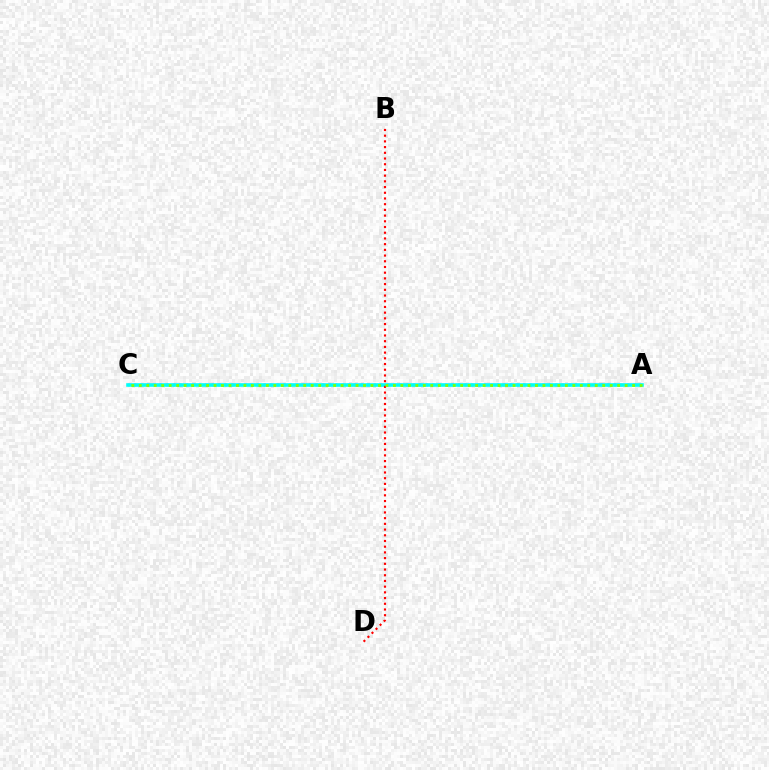{('A', 'C'): [{'color': '#7200ff', 'line_style': 'dotted', 'thickness': 1.76}, {'color': '#00fff6', 'line_style': 'solid', 'thickness': 2.58}, {'color': '#84ff00', 'line_style': 'dotted', 'thickness': 2.03}], ('B', 'D'): [{'color': '#ff0000', 'line_style': 'dotted', 'thickness': 1.55}]}